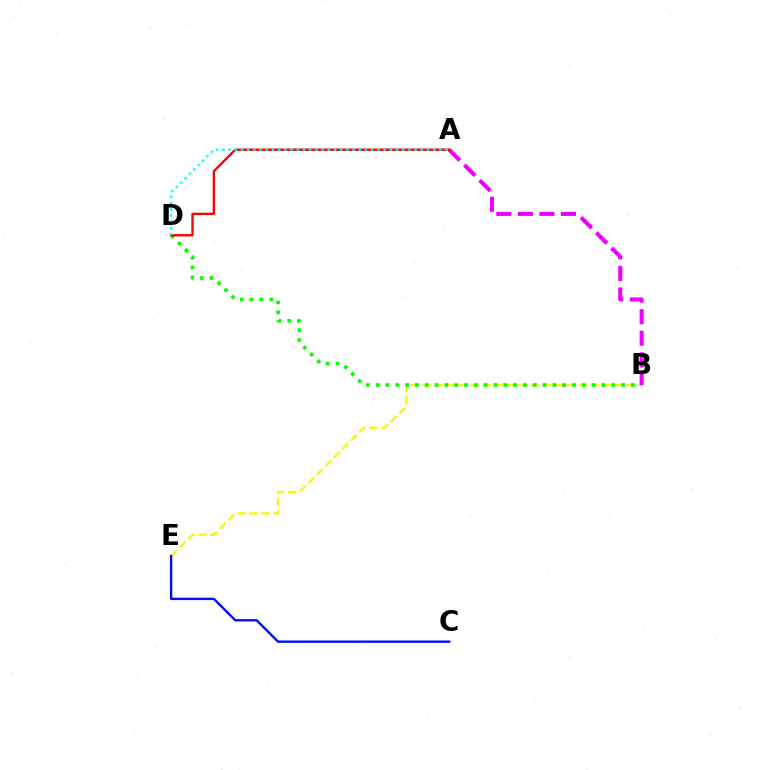{('B', 'E'): [{'color': '#fcf500', 'line_style': 'dashed', 'thickness': 1.63}], ('C', 'E'): [{'color': '#0010ff', 'line_style': 'solid', 'thickness': 1.71}], ('B', 'D'): [{'color': '#08ff00', 'line_style': 'dotted', 'thickness': 2.67}], ('A', 'B'): [{'color': '#ee00ff', 'line_style': 'dashed', 'thickness': 2.93}], ('A', 'D'): [{'color': '#ff0000', 'line_style': 'solid', 'thickness': 1.71}, {'color': '#00fff6', 'line_style': 'dotted', 'thickness': 1.68}]}